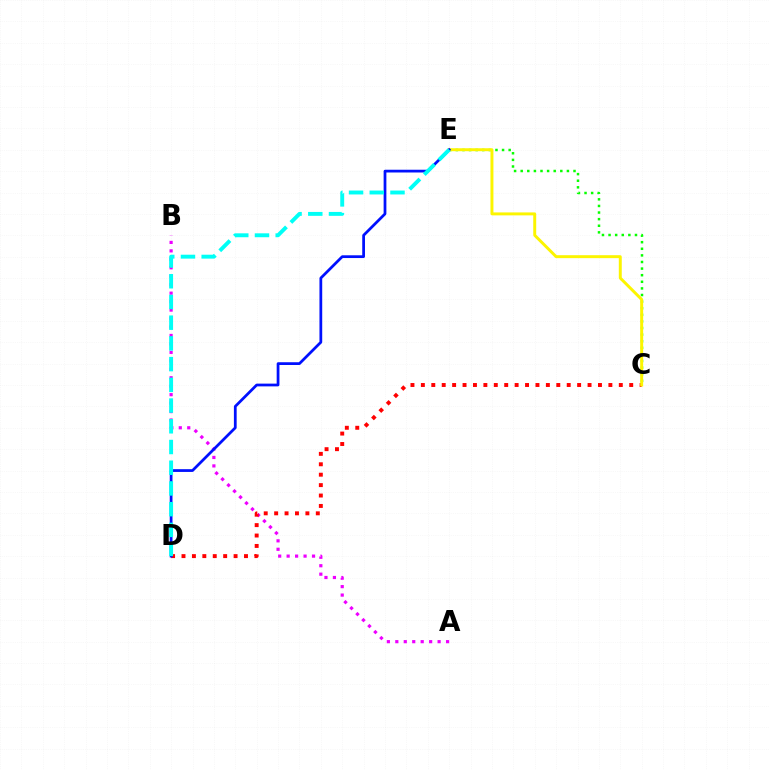{('C', 'E'): [{'color': '#08ff00', 'line_style': 'dotted', 'thickness': 1.79}, {'color': '#fcf500', 'line_style': 'solid', 'thickness': 2.13}], ('A', 'B'): [{'color': '#ee00ff', 'line_style': 'dotted', 'thickness': 2.3}], ('C', 'D'): [{'color': '#ff0000', 'line_style': 'dotted', 'thickness': 2.83}], ('D', 'E'): [{'color': '#0010ff', 'line_style': 'solid', 'thickness': 1.98}, {'color': '#00fff6', 'line_style': 'dashed', 'thickness': 2.81}]}